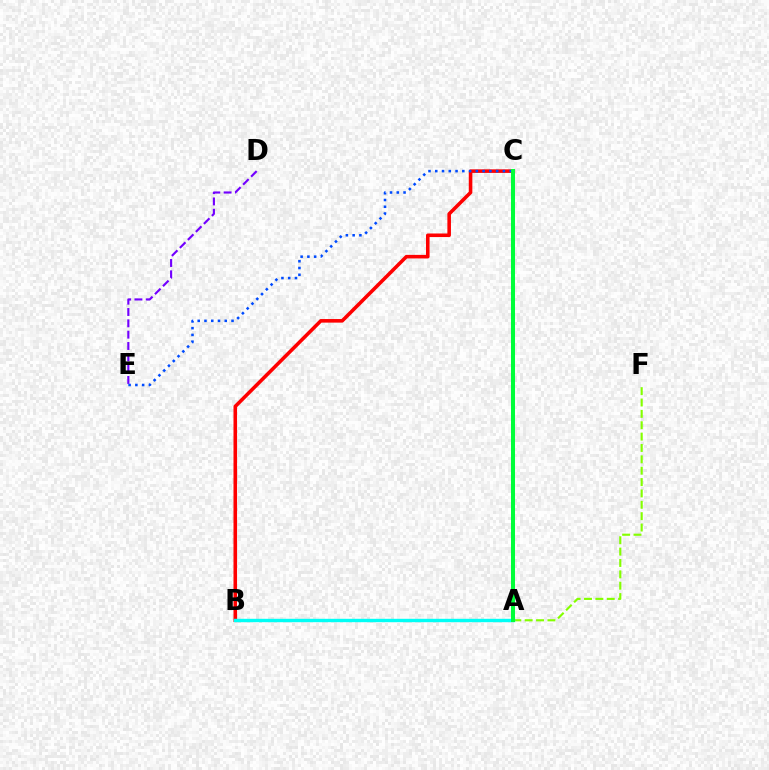{('A', 'C'): [{'color': '#ff00cf', 'line_style': 'dotted', 'thickness': 2.6}, {'color': '#ffbd00', 'line_style': 'solid', 'thickness': 2.15}, {'color': '#00ff39', 'line_style': 'solid', 'thickness': 2.9}], ('A', 'F'): [{'color': '#84ff00', 'line_style': 'dashed', 'thickness': 1.54}], ('B', 'C'): [{'color': '#ff0000', 'line_style': 'solid', 'thickness': 2.57}], ('D', 'E'): [{'color': '#7200ff', 'line_style': 'dashed', 'thickness': 1.54}], ('C', 'E'): [{'color': '#004bff', 'line_style': 'dotted', 'thickness': 1.84}], ('A', 'B'): [{'color': '#00fff6', 'line_style': 'solid', 'thickness': 2.44}]}